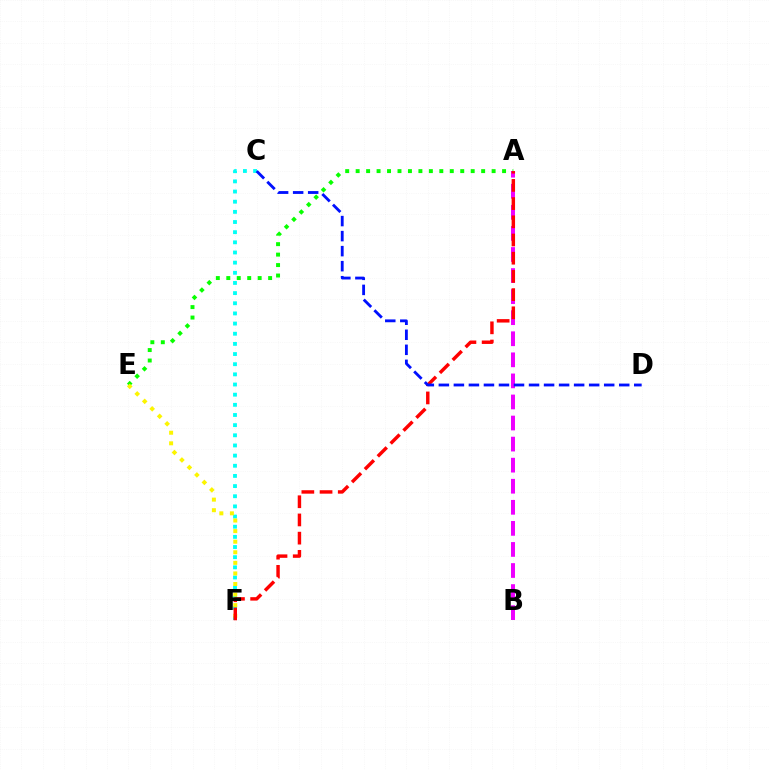{('A', 'E'): [{'color': '#08ff00', 'line_style': 'dotted', 'thickness': 2.84}], ('C', 'F'): [{'color': '#00fff6', 'line_style': 'dotted', 'thickness': 2.76}], ('E', 'F'): [{'color': '#fcf500', 'line_style': 'dotted', 'thickness': 2.87}], ('A', 'B'): [{'color': '#ee00ff', 'line_style': 'dashed', 'thickness': 2.86}], ('A', 'F'): [{'color': '#ff0000', 'line_style': 'dashed', 'thickness': 2.47}], ('C', 'D'): [{'color': '#0010ff', 'line_style': 'dashed', 'thickness': 2.04}]}